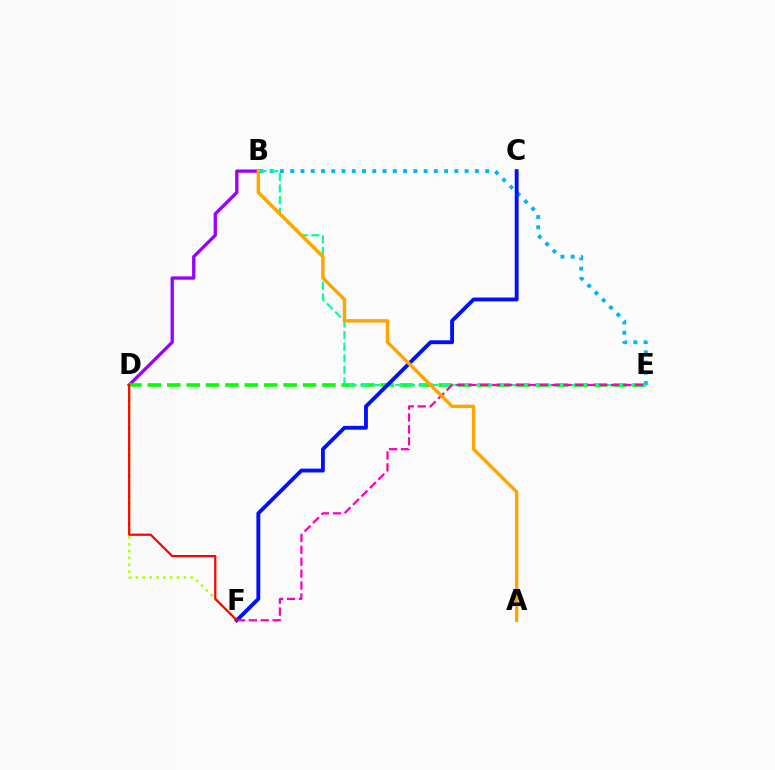{('B', 'E'): [{'color': '#00b5ff', 'line_style': 'dotted', 'thickness': 2.79}, {'color': '#00ff9d', 'line_style': 'dashed', 'thickness': 1.58}], ('B', 'D'): [{'color': '#9b00ff', 'line_style': 'solid', 'thickness': 2.39}], ('D', 'E'): [{'color': '#08ff00', 'line_style': 'dashed', 'thickness': 2.63}], ('D', 'F'): [{'color': '#b3ff00', 'line_style': 'dotted', 'thickness': 1.86}, {'color': '#ff0000', 'line_style': 'solid', 'thickness': 1.6}], ('C', 'F'): [{'color': '#0010ff', 'line_style': 'solid', 'thickness': 2.77}], ('E', 'F'): [{'color': '#ff00bd', 'line_style': 'dashed', 'thickness': 1.62}], ('A', 'B'): [{'color': '#ffa500', 'line_style': 'solid', 'thickness': 2.46}]}